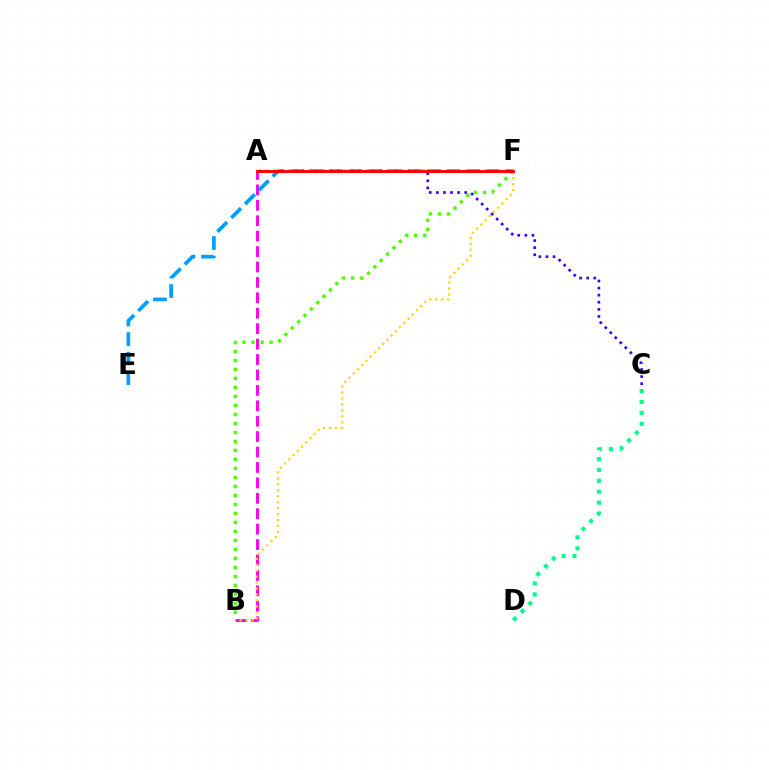{('A', 'B'): [{'color': '#ff00ed', 'line_style': 'dashed', 'thickness': 2.1}], ('E', 'F'): [{'color': '#009eff', 'line_style': 'dashed', 'thickness': 2.66}], ('A', 'C'): [{'color': '#3700ff', 'line_style': 'dotted', 'thickness': 1.92}], ('B', 'F'): [{'color': '#4fff00', 'line_style': 'dotted', 'thickness': 2.45}, {'color': '#ffd500', 'line_style': 'dotted', 'thickness': 1.62}], ('A', 'F'): [{'color': '#ff0000', 'line_style': 'solid', 'thickness': 2.1}], ('C', 'D'): [{'color': '#00ff86', 'line_style': 'dotted', 'thickness': 2.96}]}